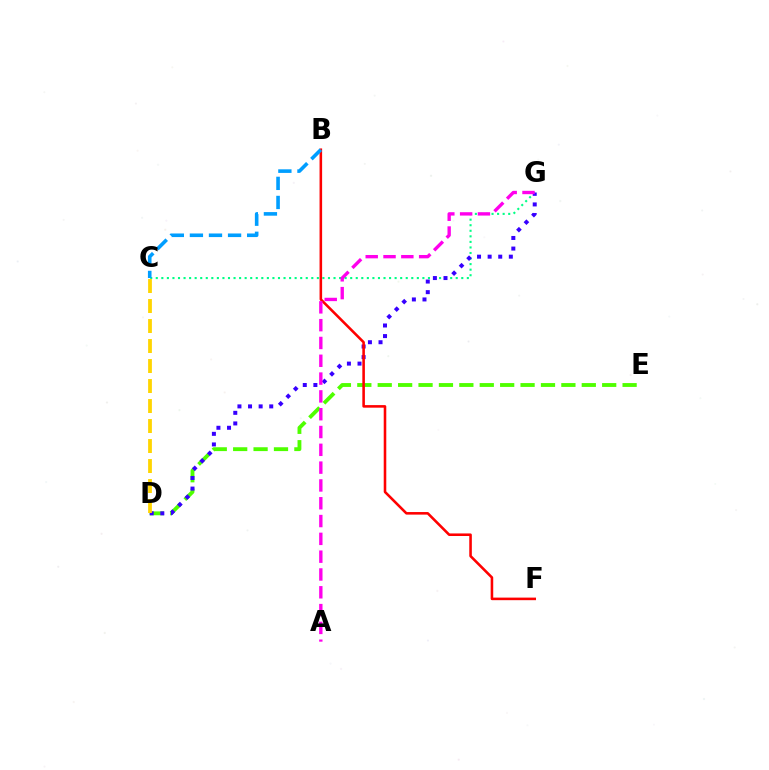{('D', 'E'): [{'color': '#4fff00', 'line_style': 'dashed', 'thickness': 2.77}], ('C', 'G'): [{'color': '#00ff86', 'line_style': 'dotted', 'thickness': 1.51}], ('D', 'G'): [{'color': '#3700ff', 'line_style': 'dotted', 'thickness': 2.88}], ('B', 'F'): [{'color': '#ff0000', 'line_style': 'solid', 'thickness': 1.85}], ('B', 'C'): [{'color': '#009eff', 'line_style': 'dashed', 'thickness': 2.59}], ('A', 'G'): [{'color': '#ff00ed', 'line_style': 'dashed', 'thickness': 2.42}], ('C', 'D'): [{'color': '#ffd500', 'line_style': 'dashed', 'thickness': 2.72}]}